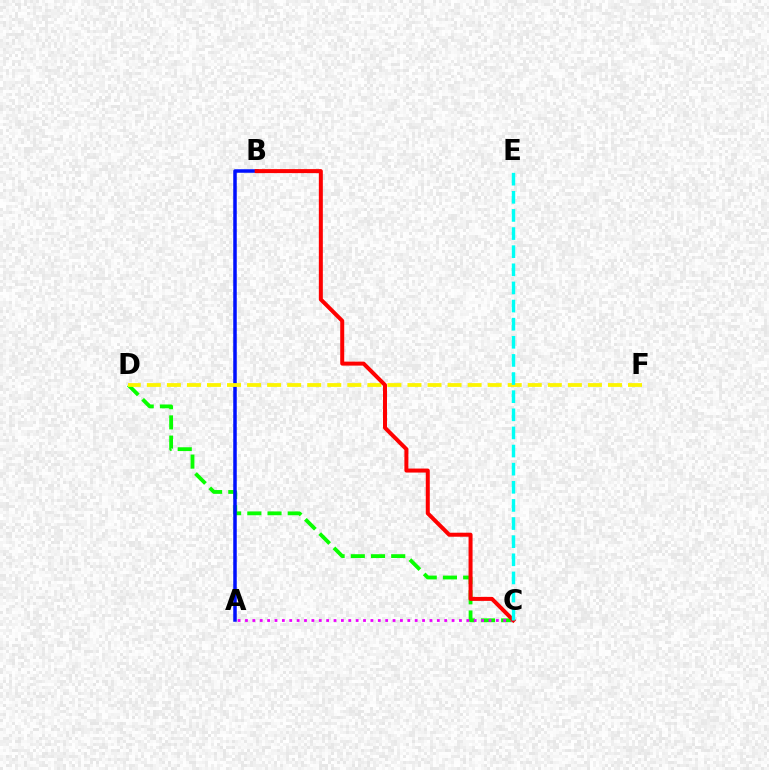{('C', 'D'): [{'color': '#08ff00', 'line_style': 'dashed', 'thickness': 2.74}], ('A', 'B'): [{'color': '#0010ff', 'line_style': 'solid', 'thickness': 2.53}], ('D', 'F'): [{'color': '#fcf500', 'line_style': 'dashed', 'thickness': 2.72}], ('A', 'C'): [{'color': '#ee00ff', 'line_style': 'dotted', 'thickness': 2.0}], ('B', 'C'): [{'color': '#ff0000', 'line_style': 'solid', 'thickness': 2.88}], ('C', 'E'): [{'color': '#00fff6', 'line_style': 'dashed', 'thickness': 2.46}]}